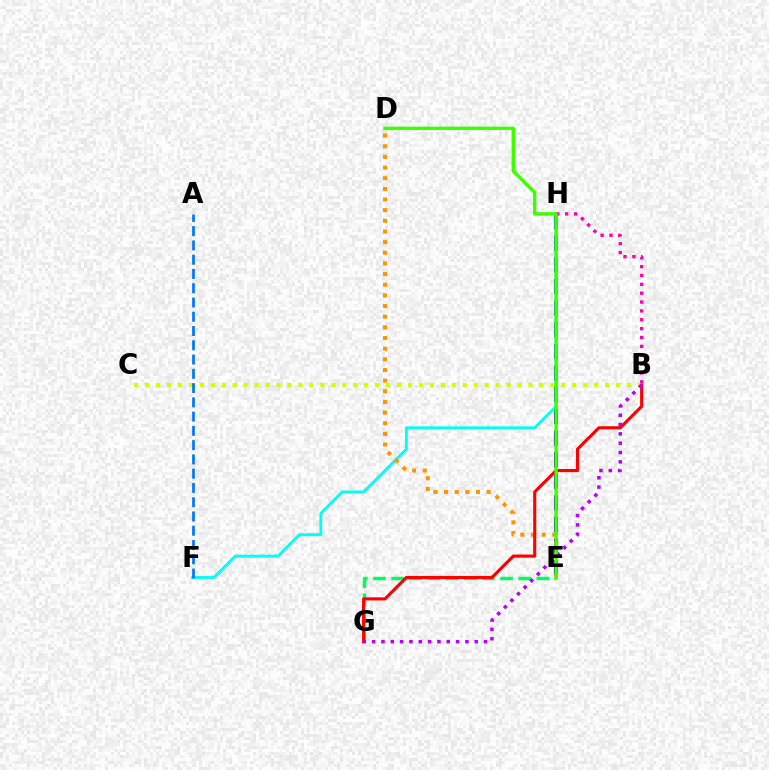{('E', 'H'): [{'color': '#2500ff', 'line_style': 'dashed', 'thickness': 2.94}], ('F', 'H'): [{'color': '#00fff6', 'line_style': 'solid', 'thickness': 2.04}], ('D', 'E'): [{'color': '#ff9400', 'line_style': 'dotted', 'thickness': 2.89}, {'color': '#3dff00', 'line_style': 'solid', 'thickness': 2.44}], ('B', 'H'): [{'color': '#ff00ac', 'line_style': 'dotted', 'thickness': 2.41}], ('E', 'G'): [{'color': '#00ff5c', 'line_style': 'dashed', 'thickness': 2.47}], ('B', 'C'): [{'color': '#d1ff00', 'line_style': 'dotted', 'thickness': 2.98}], ('B', 'G'): [{'color': '#ff0000', 'line_style': 'solid', 'thickness': 2.25}, {'color': '#b900ff', 'line_style': 'dotted', 'thickness': 2.53}], ('A', 'F'): [{'color': '#0074ff', 'line_style': 'dashed', 'thickness': 1.94}]}